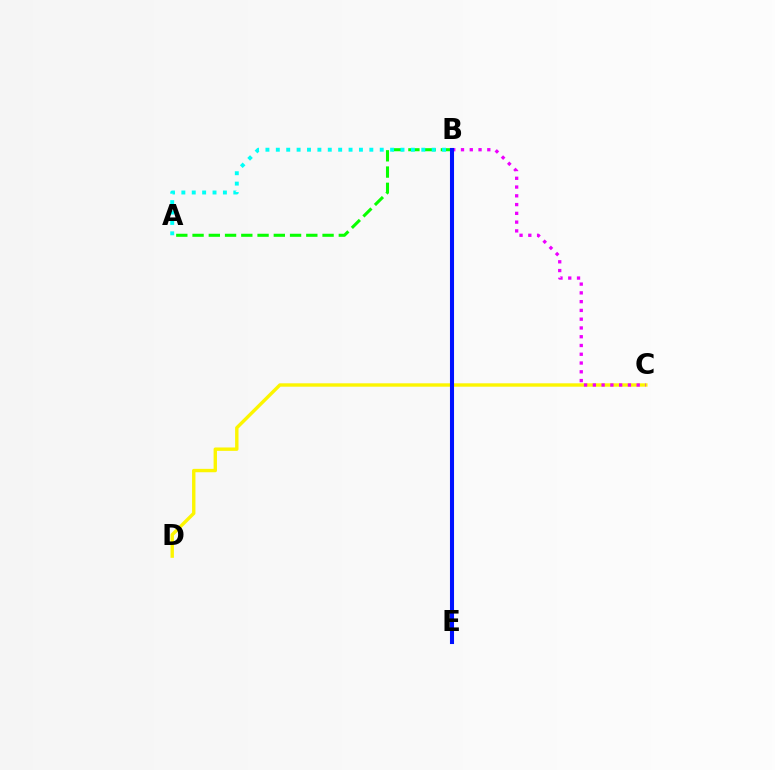{('C', 'D'): [{'color': '#fcf500', 'line_style': 'solid', 'thickness': 2.44}], ('B', 'C'): [{'color': '#ee00ff', 'line_style': 'dotted', 'thickness': 2.38}], ('B', 'E'): [{'color': '#ff0000', 'line_style': 'dashed', 'thickness': 2.72}, {'color': '#0010ff', 'line_style': 'solid', 'thickness': 2.93}], ('A', 'B'): [{'color': '#08ff00', 'line_style': 'dashed', 'thickness': 2.21}, {'color': '#00fff6', 'line_style': 'dotted', 'thickness': 2.82}]}